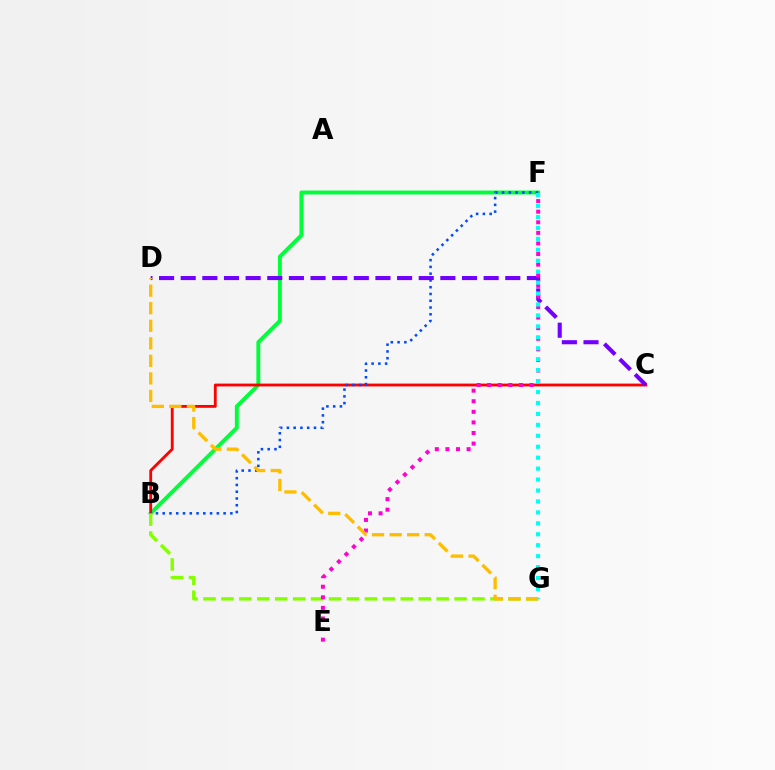{('B', 'F'): [{'color': '#00ff39', 'line_style': 'solid', 'thickness': 2.81}, {'color': '#004bff', 'line_style': 'dotted', 'thickness': 1.84}], ('B', 'C'): [{'color': '#ff0000', 'line_style': 'solid', 'thickness': 2.03}], ('B', 'G'): [{'color': '#84ff00', 'line_style': 'dashed', 'thickness': 2.44}], ('C', 'D'): [{'color': '#7200ff', 'line_style': 'dashed', 'thickness': 2.94}], ('E', 'F'): [{'color': '#ff00cf', 'line_style': 'dotted', 'thickness': 2.88}], ('F', 'G'): [{'color': '#00fff6', 'line_style': 'dotted', 'thickness': 2.97}], ('D', 'G'): [{'color': '#ffbd00', 'line_style': 'dashed', 'thickness': 2.38}]}